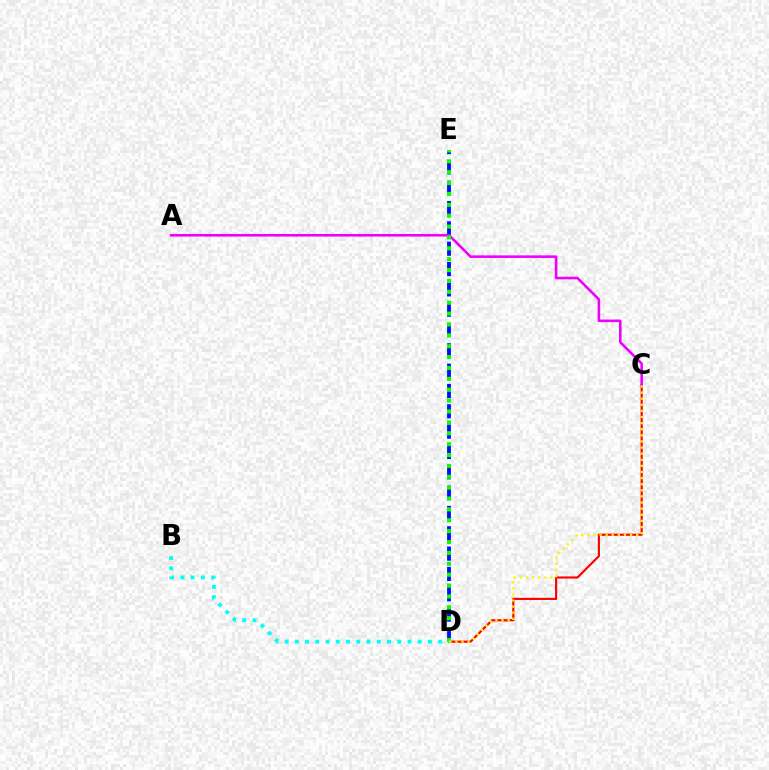{('C', 'D'): [{'color': '#ff0000', 'line_style': 'solid', 'thickness': 1.55}, {'color': '#fcf500', 'line_style': 'dotted', 'thickness': 1.66}], ('D', 'E'): [{'color': '#0010ff', 'line_style': 'dashed', 'thickness': 2.76}, {'color': '#08ff00', 'line_style': 'dotted', 'thickness': 2.96}], ('A', 'C'): [{'color': '#ee00ff', 'line_style': 'solid', 'thickness': 1.85}], ('B', 'D'): [{'color': '#00fff6', 'line_style': 'dotted', 'thickness': 2.78}]}